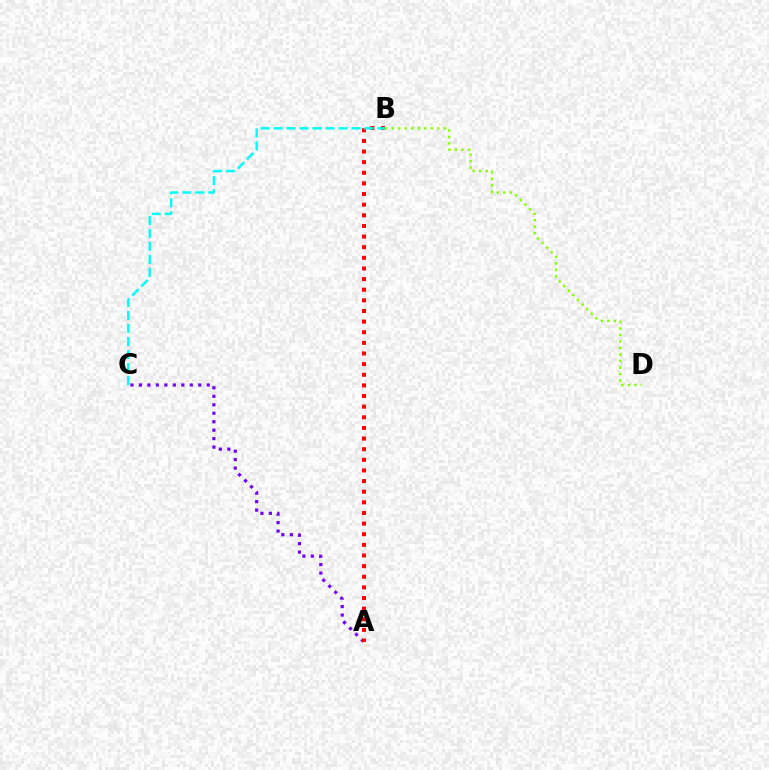{('A', 'C'): [{'color': '#7200ff', 'line_style': 'dotted', 'thickness': 2.3}], ('B', 'D'): [{'color': '#84ff00', 'line_style': 'dotted', 'thickness': 1.77}], ('A', 'B'): [{'color': '#ff0000', 'line_style': 'dotted', 'thickness': 2.89}], ('B', 'C'): [{'color': '#00fff6', 'line_style': 'dashed', 'thickness': 1.77}]}